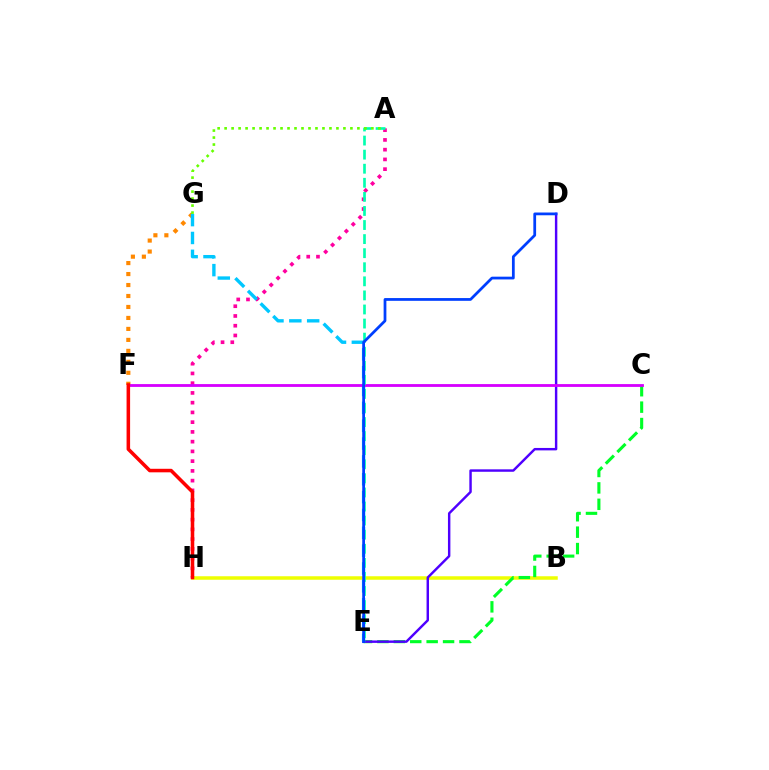{('A', 'H'): [{'color': '#ff00a0', 'line_style': 'dotted', 'thickness': 2.65}], ('B', 'H'): [{'color': '#eeff00', 'line_style': 'solid', 'thickness': 2.53}], ('C', 'E'): [{'color': '#00ff27', 'line_style': 'dashed', 'thickness': 2.23}], ('D', 'E'): [{'color': '#4f00ff', 'line_style': 'solid', 'thickness': 1.75}, {'color': '#003fff', 'line_style': 'solid', 'thickness': 1.99}], ('F', 'G'): [{'color': '#ff8800', 'line_style': 'dotted', 'thickness': 2.98}], ('E', 'G'): [{'color': '#00c7ff', 'line_style': 'dashed', 'thickness': 2.42}], ('C', 'F'): [{'color': '#d600ff', 'line_style': 'solid', 'thickness': 2.03}], ('A', 'E'): [{'color': '#00ffaf', 'line_style': 'dashed', 'thickness': 1.91}], ('A', 'G'): [{'color': '#66ff00', 'line_style': 'dotted', 'thickness': 1.9}], ('F', 'H'): [{'color': '#ff0000', 'line_style': 'solid', 'thickness': 2.55}]}